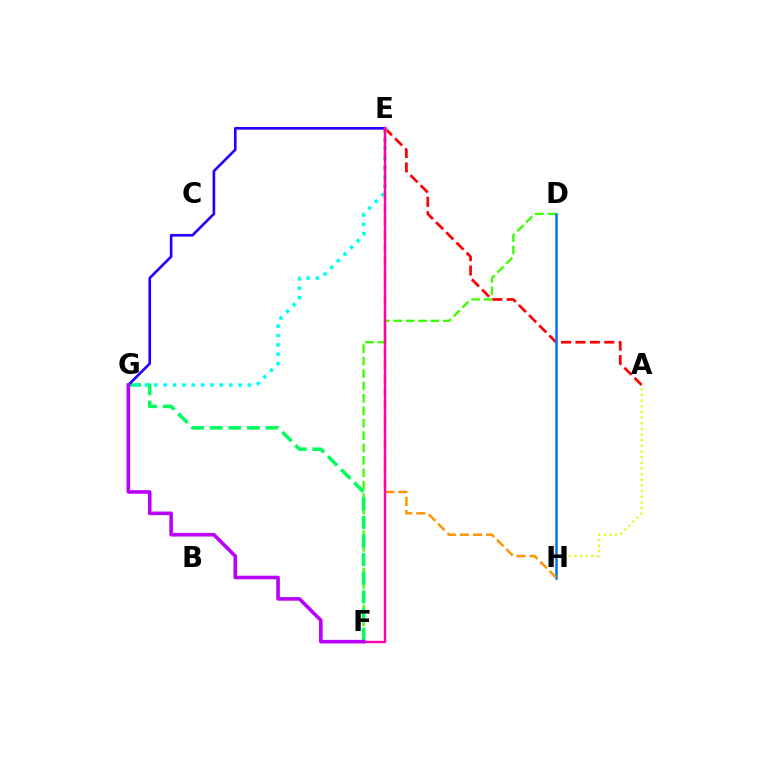{('D', 'F'): [{'color': '#3dff00', 'line_style': 'dashed', 'thickness': 1.69}], ('F', 'G'): [{'color': '#00ff5c', 'line_style': 'dashed', 'thickness': 2.53}, {'color': '#b900ff', 'line_style': 'solid', 'thickness': 2.59}], ('A', 'E'): [{'color': '#ff0000', 'line_style': 'dashed', 'thickness': 1.96}], ('A', 'H'): [{'color': '#d1ff00', 'line_style': 'dotted', 'thickness': 1.54}], ('E', 'G'): [{'color': '#00fff6', 'line_style': 'dotted', 'thickness': 2.54}, {'color': '#2500ff', 'line_style': 'solid', 'thickness': 1.91}], ('D', 'H'): [{'color': '#0074ff', 'line_style': 'solid', 'thickness': 1.83}], ('E', 'H'): [{'color': '#ff9400', 'line_style': 'dashed', 'thickness': 1.78}], ('E', 'F'): [{'color': '#ff00ac', 'line_style': 'solid', 'thickness': 1.72}]}